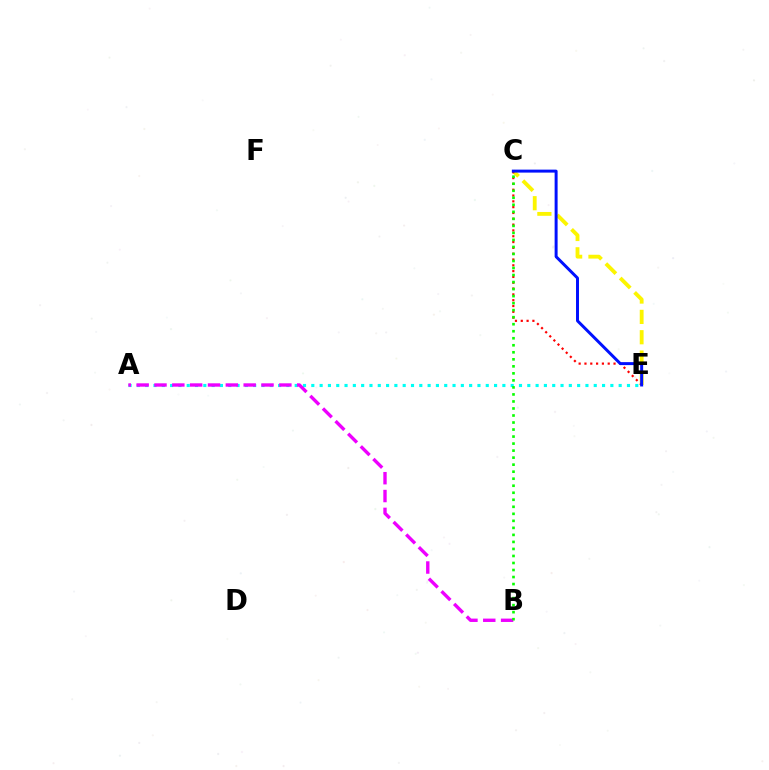{('A', 'E'): [{'color': '#00fff6', 'line_style': 'dotted', 'thickness': 2.26}], ('C', 'E'): [{'color': '#fcf500', 'line_style': 'dashed', 'thickness': 2.76}, {'color': '#ff0000', 'line_style': 'dotted', 'thickness': 1.58}, {'color': '#0010ff', 'line_style': 'solid', 'thickness': 2.14}], ('A', 'B'): [{'color': '#ee00ff', 'line_style': 'dashed', 'thickness': 2.42}], ('B', 'C'): [{'color': '#08ff00', 'line_style': 'dotted', 'thickness': 1.91}]}